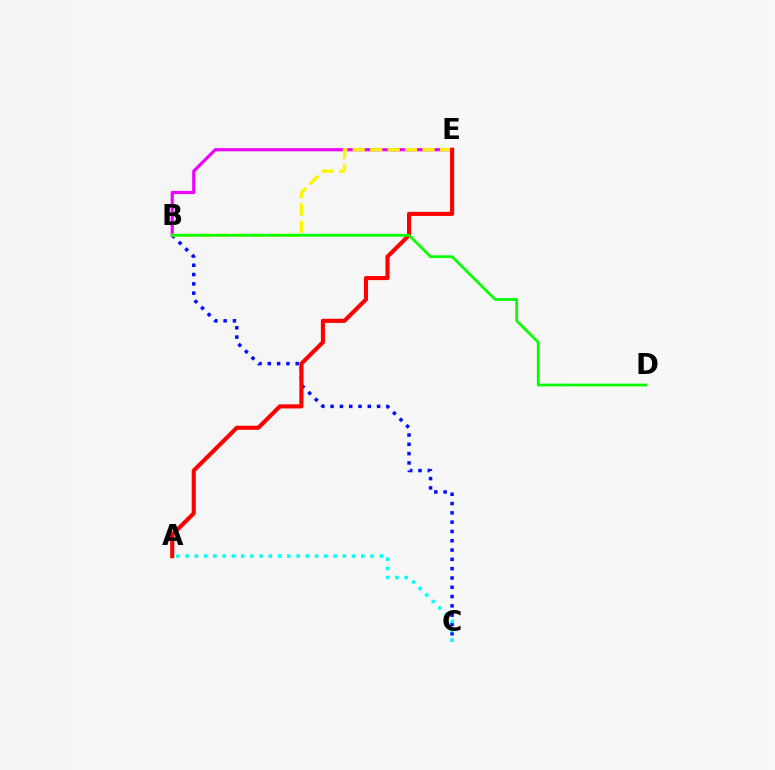{('B', 'E'): [{'color': '#ee00ff', 'line_style': 'solid', 'thickness': 2.27}, {'color': '#fcf500', 'line_style': 'dashed', 'thickness': 2.37}], ('B', 'C'): [{'color': '#0010ff', 'line_style': 'dotted', 'thickness': 2.53}], ('A', 'E'): [{'color': '#ff0000', 'line_style': 'solid', 'thickness': 2.95}], ('A', 'C'): [{'color': '#00fff6', 'line_style': 'dotted', 'thickness': 2.51}], ('B', 'D'): [{'color': '#08ff00', 'line_style': 'solid', 'thickness': 1.97}]}